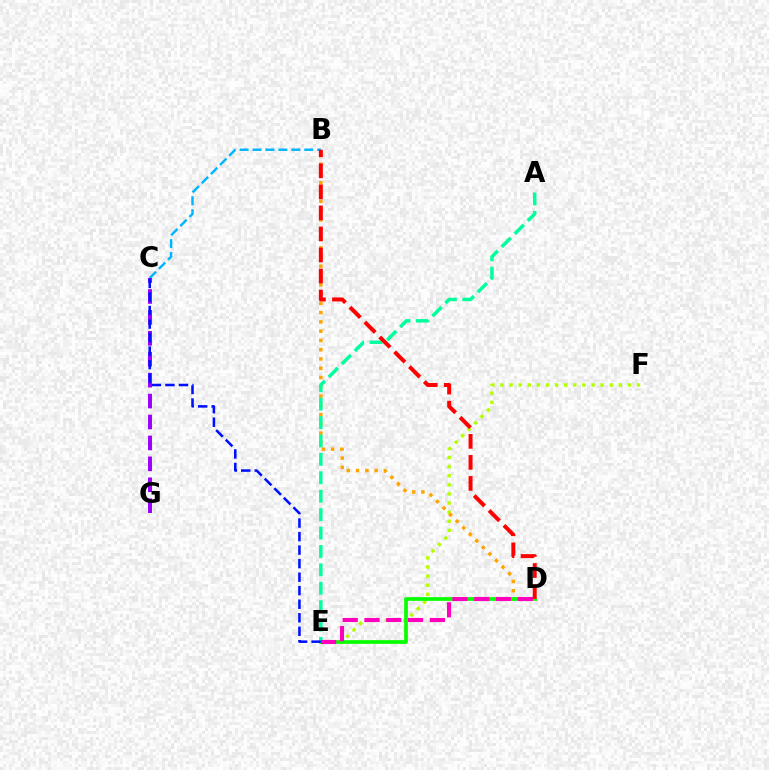{('E', 'F'): [{'color': '#b3ff00', 'line_style': 'dotted', 'thickness': 2.47}], ('B', 'C'): [{'color': '#00b5ff', 'line_style': 'dashed', 'thickness': 1.76}], ('B', 'D'): [{'color': '#ffa500', 'line_style': 'dotted', 'thickness': 2.52}, {'color': '#ff0000', 'line_style': 'dashed', 'thickness': 2.86}], ('D', 'E'): [{'color': '#08ff00', 'line_style': 'solid', 'thickness': 2.68}, {'color': '#ff00bd', 'line_style': 'dashed', 'thickness': 2.96}], ('A', 'E'): [{'color': '#00ff9d', 'line_style': 'dashed', 'thickness': 2.5}], ('C', 'G'): [{'color': '#9b00ff', 'line_style': 'dashed', 'thickness': 2.84}], ('C', 'E'): [{'color': '#0010ff', 'line_style': 'dashed', 'thickness': 1.84}]}